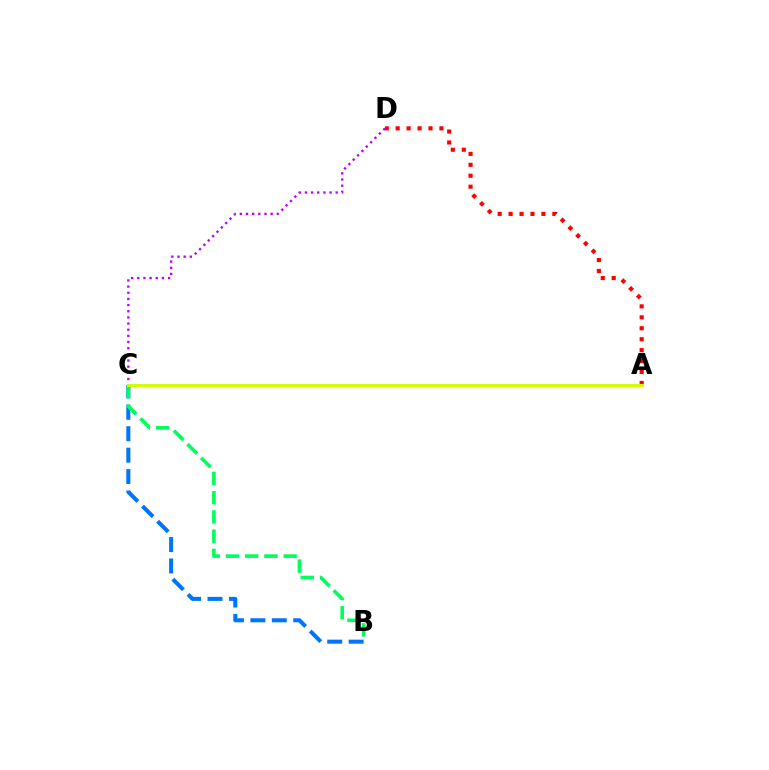{('B', 'C'): [{'color': '#0074ff', 'line_style': 'dashed', 'thickness': 2.91}, {'color': '#00ff5c', 'line_style': 'dashed', 'thickness': 2.61}], ('C', 'D'): [{'color': '#b900ff', 'line_style': 'dotted', 'thickness': 1.67}], ('A', 'D'): [{'color': '#ff0000', 'line_style': 'dotted', 'thickness': 2.97}], ('A', 'C'): [{'color': '#d1ff00', 'line_style': 'solid', 'thickness': 2.12}]}